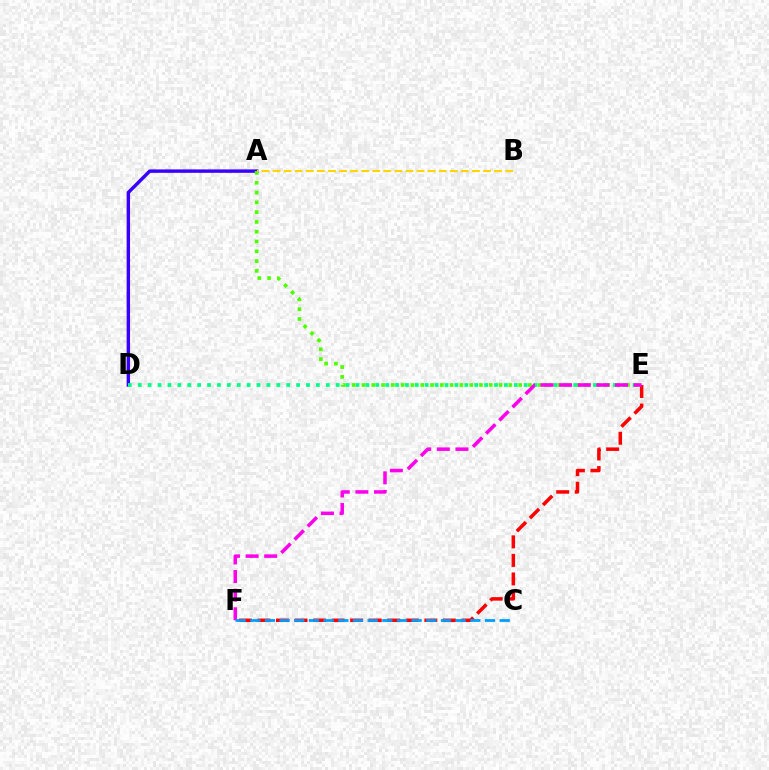{('A', 'D'): [{'color': '#3700ff', 'line_style': 'solid', 'thickness': 2.46}], ('A', 'E'): [{'color': '#4fff00', 'line_style': 'dotted', 'thickness': 2.66}], ('E', 'F'): [{'color': '#ff0000', 'line_style': 'dashed', 'thickness': 2.52}, {'color': '#ff00ed', 'line_style': 'dashed', 'thickness': 2.53}], ('D', 'E'): [{'color': '#00ff86', 'line_style': 'dotted', 'thickness': 2.69}], ('A', 'B'): [{'color': '#ffd500', 'line_style': 'dashed', 'thickness': 1.5}], ('C', 'F'): [{'color': '#009eff', 'line_style': 'dashed', 'thickness': 1.99}]}